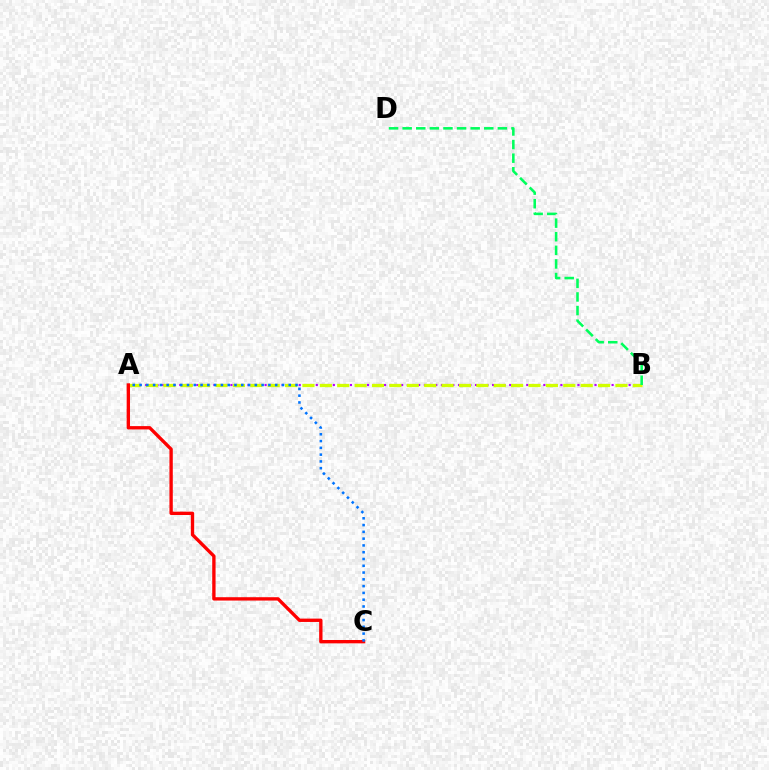{('A', 'B'): [{'color': '#b900ff', 'line_style': 'dotted', 'thickness': 1.55}, {'color': '#d1ff00', 'line_style': 'dashed', 'thickness': 2.36}], ('B', 'D'): [{'color': '#00ff5c', 'line_style': 'dashed', 'thickness': 1.85}], ('A', 'C'): [{'color': '#ff0000', 'line_style': 'solid', 'thickness': 2.41}, {'color': '#0074ff', 'line_style': 'dotted', 'thickness': 1.84}]}